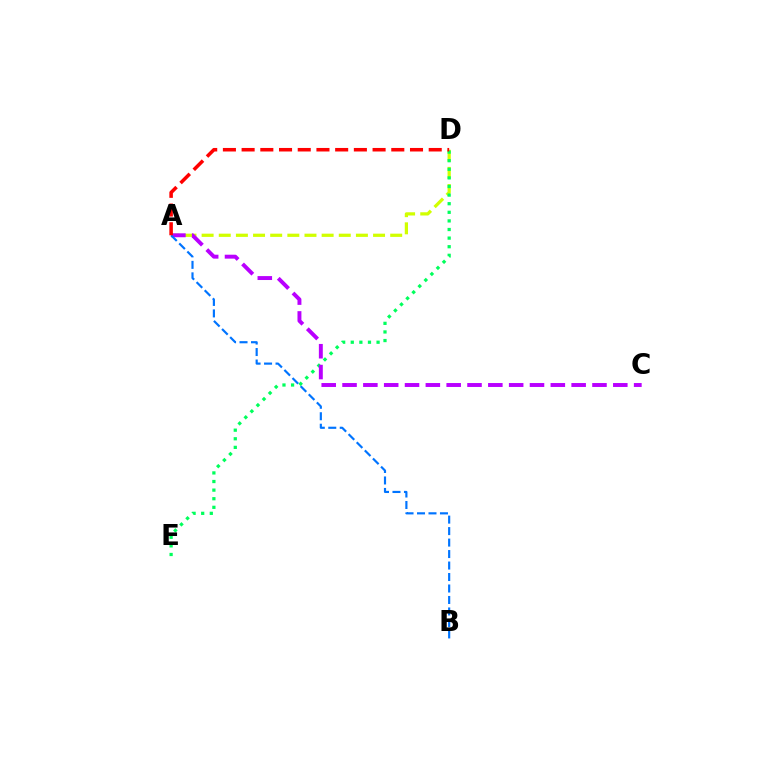{('A', 'D'): [{'color': '#d1ff00', 'line_style': 'dashed', 'thickness': 2.33}, {'color': '#ff0000', 'line_style': 'dashed', 'thickness': 2.54}], ('D', 'E'): [{'color': '#00ff5c', 'line_style': 'dotted', 'thickness': 2.34}], ('A', 'C'): [{'color': '#b900ff', 'line_style': 'dashed', 'thickness': 2.83}], ('A', 'B'): [{'color': '#0074ff', 'line_style': 'dashed', 'thickness': 1.56}]}